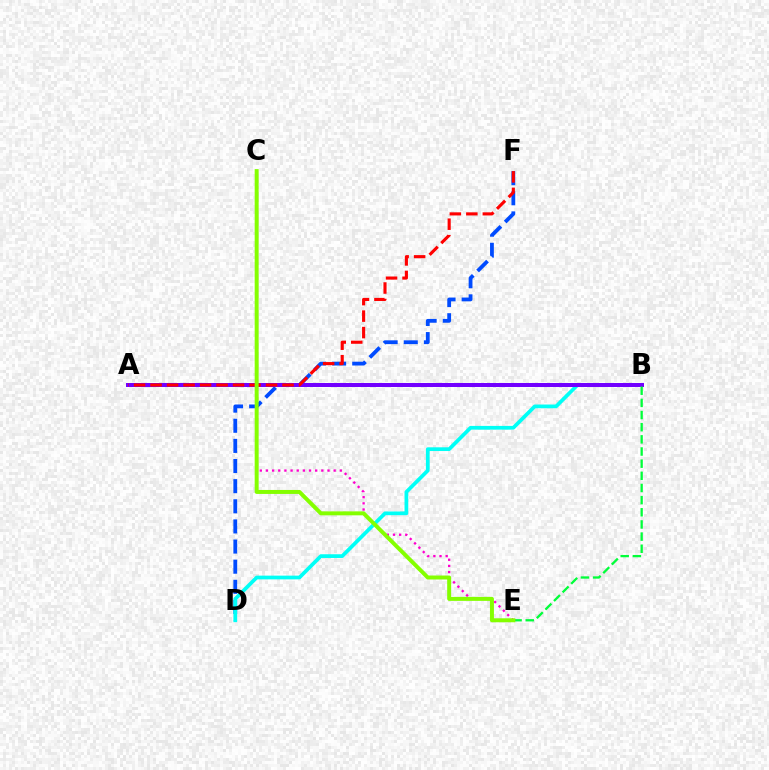{('A', 'B'): [{'color': '#ffbd00', 'line_style': 'dashed', 'thickness': 2.05}, {'color': '#7200ff', 'line_style': 'solid', 'thickness': 2.88}], ('D', 'F'): [{'color': '#004bff', 'line_style': 'dashed', 'thickness': 2.73}], ('C', 'E'): [{'color': '#ff00cf', 'line_style': 'dotted', 'thickness': 1.67}, {'color': '#84ff00', 'line_style': 'solid', 'thickness': 2.86}], ('B', 'D'): [{'color': '#00fff6', 'line_style': 'solid', 'thickness': 2.68}], ('A', 'F'): [{'color': '#ff0000', 'line_style': 'dashed', 'thickness': 2.24}], ('B', 'E'): [{'color': '#00ff39', 'line_style': 'dashed', 'thickness': 1.65}]}